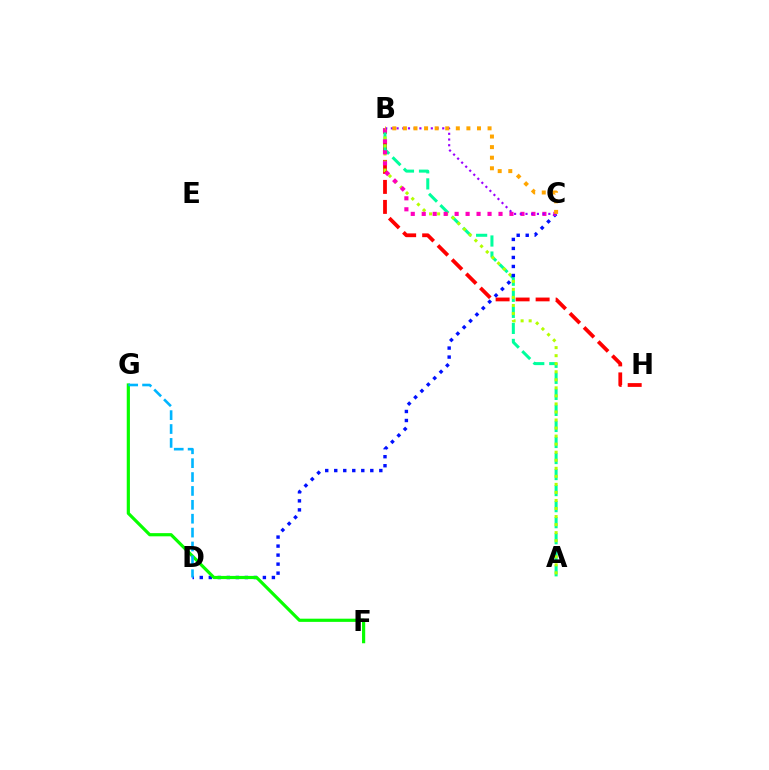{('B', 'H'): [{'color': '#ff0000', 'line_style': 'dashed', 'thickness': 2.72}], ('A', 'B'): [{'color': '#00ff9d', 'line_style': 'dashed', 'thickness': 2.18}, {'color': '#b3ff00', 'line_style': 'dotted', 'thickness': 2.19}], ('C', 'D'): [{'color': '#0010ff', 'line_style': 'dotted', 'thickness': 2.45}], ('B', 'C'): [{'color': '#ff00bd', 'line_style': 'dotted', 'thickness': 2.98}, {'color': '#9b00ff', 'line_style': 'dotted', 'thickness': 1.55}, {'color': '#ffa500', 'line_style': 'dotted', 'thickness': 2.88}], ('F', 'G'): [{'color': '#08ff00', 'line_style': 'solid', 'thickness': 2.29}], ('D', 'G'): [{'color': '#00b5ff', 'line_style': 'dashed', 'thickness': 1.89}]}